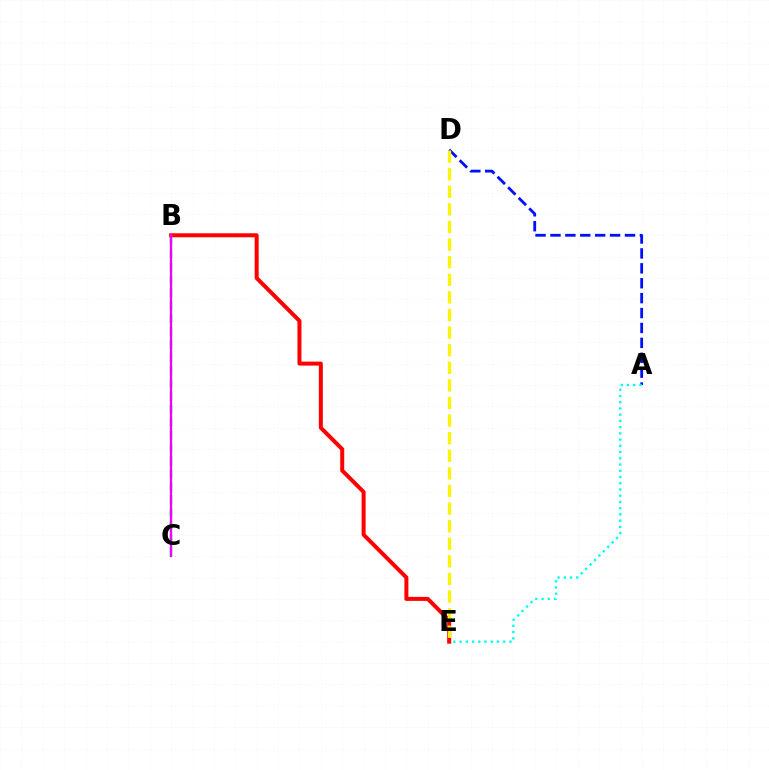{('B', 'E'): [{'color': '#ff0000', 'line_style': 'solid', 'thickness': 2.88}], ('B', 'C'): [{'color': '#08ff00', 'line_style': 'dashed', 'thickness': 1.76}, {'color': '#ee00ff', 'line_style': 'solid', 'thickness': 1.68}], ('A', 'D'): [{'color': '#0010ff', 'line_style': 'dashed', 'thickness': 2.03}], ('D', 'E'): [{'color': '#fcf500', 'line_style': 'dashed', 'thickness': 2.39}], ('A', 'E'): [{'color': '#00fff6', 'line_style': 'dotted', 'thickness': 1.69}]}